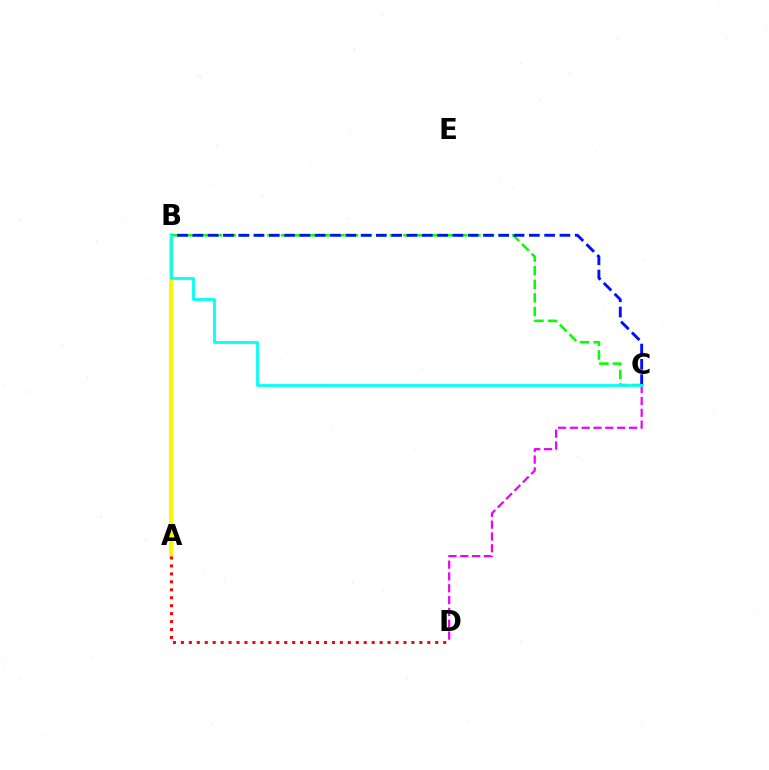{('B', 'C'): [{'color': '#08ff00', 'line_style': 'dashed', 'thickness': 1.85}, {'color': '#0010ff', 'line_style': 'dashed', 'thickness': 2.08}, {'color': '#00fff6', 'line_style': 'solid', 'thickness': 1.99}], ('A', 'B'): [{'color': '#fcf500', 'line_style': 'solid', 'thickness': 2.86}], ('C', 'D'): [{'color': '#ee00ff', 'line_style': 'dashed', 'thickness': 1.61}], ('A', 'D'): [{'color': '#ff0000', 'line_style': 'dotted', 'thickness': 2.16}]}